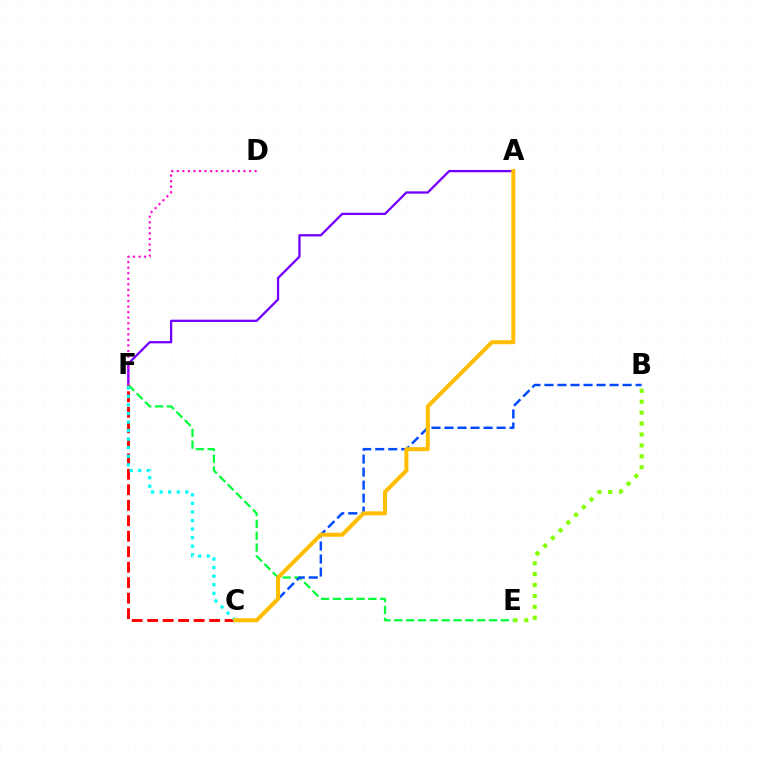{('A', 'F'): [{'color': '#7200ff', 'line_style': 'solid', 'thickness': 1.65}], ('E', 'F'): [{'color': '#00ff39', 'line_style': 'dashed', 'thickness': 1.61}], ('B', 'C'): [{'color': '#004bff', 'line_style': 'dashed', 'thickness': 1.77}], ('C', 'F'): [{'color': '#ff0000', 'line_style': 'dashed', 'thickness': 2.1}, {'color': '#00fff6', 'line_style': 'dotted', 'thickness': 2.33}], ('D', 'F'): [{'color': '#ff00cf', 'line_style': 'dotted', 'thickness': 1.51}], ('A', 'C'): [{'color': '#ffbd00', 'line_style': 'solid', 'thickness': 2.89}], ('B', 'E'): [{'color': '#84ff00', 'line_style': 'dotted', 'thickness': 2.97}]}